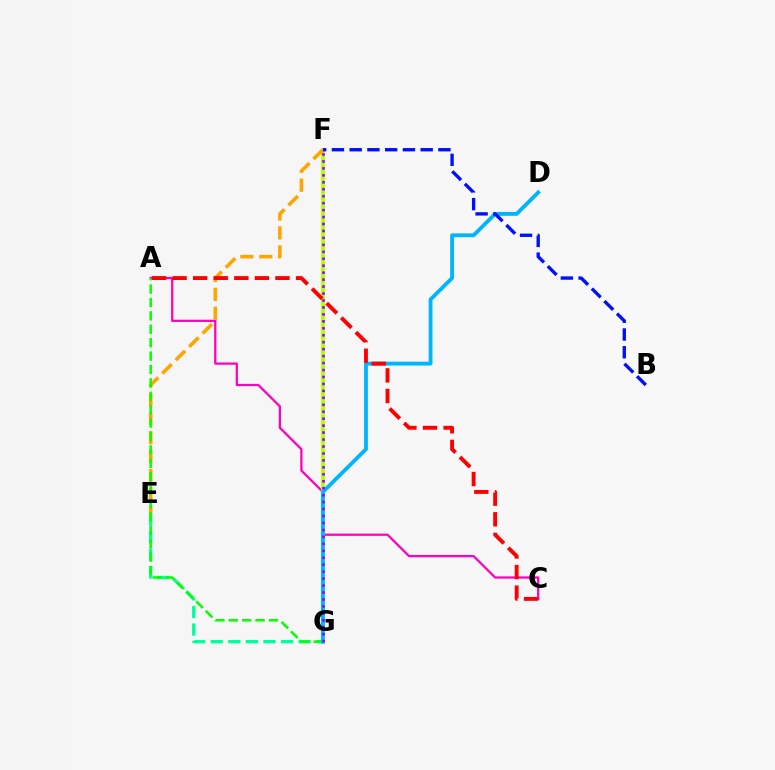{('A', 'C'): [{'color': '#ff00bd', 'line_style': 'solid', 'thickness': 1.62}, {'color': '#ff0000', 'line_style': 'dashed', 'thickness': 2.8}], ('F', 'G'): [{'color': '#b3ff00', 'line_style': 'solid', 'thickness': 2.77}, {'color': '#9b00ff', 'line_style': 'dotted', 'thickness': 1.89}], ('E', 'F'): [{'color': '#ffa500', 'line_style': 'dashed', 'thickness': 2.57}], ('E', 'G'): [{'color': '#00ff9d', 'line_style': 'dashed', 'thickness': 2.39}], ('A', 'G'): [{'color': '#08ff00', 'line_style': 'dashed', 'thickness': 1.82}], ('D', 'G'): [{'color': '#00b5ff', 'line_style': 'solid', 'thickness': 2.76}], ('B', 'F'): [{'color': '#0010ff', 'line_style': 'dashed', 'thickness': 2.41}]}